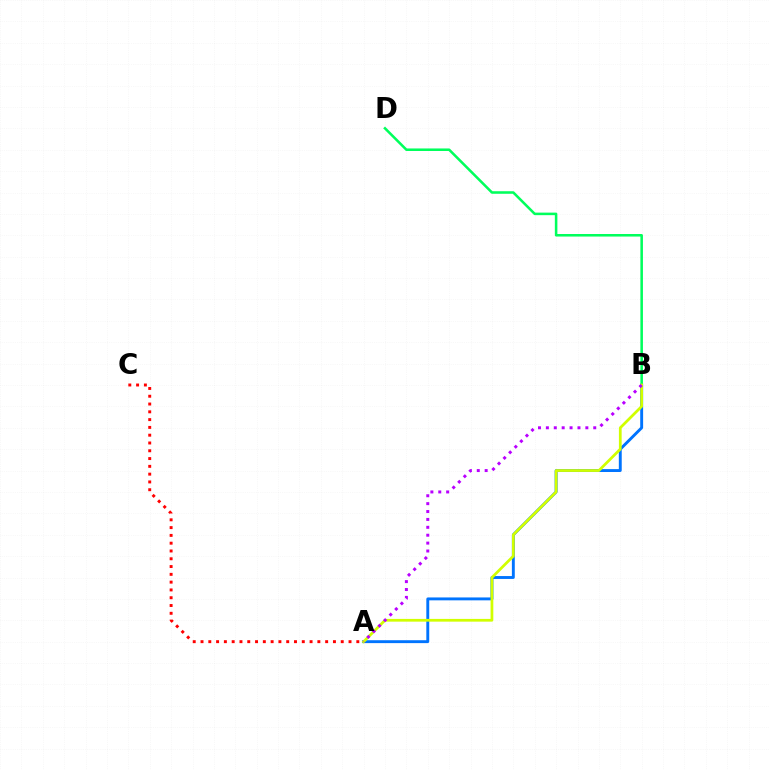{('A', 'B'): [{'color': '#0074ff', 'line_style': 'solid', 'thickness': 2.09}, {'color': '#d1ff00', 'line_style': 'solid', 'thickness': 1.97}, {'color': '#b900ff', 'line_style': 'dotted', 'thickness': 2.14}], ('B', 'D'): [{'color': '#00ff5c', 'line_style': 'solid', 'thickness': 1.83}], ('A', 'C'): [{'color': '#ff0000', 'line_style': 'dotted', 'thickness': 2.12}]}